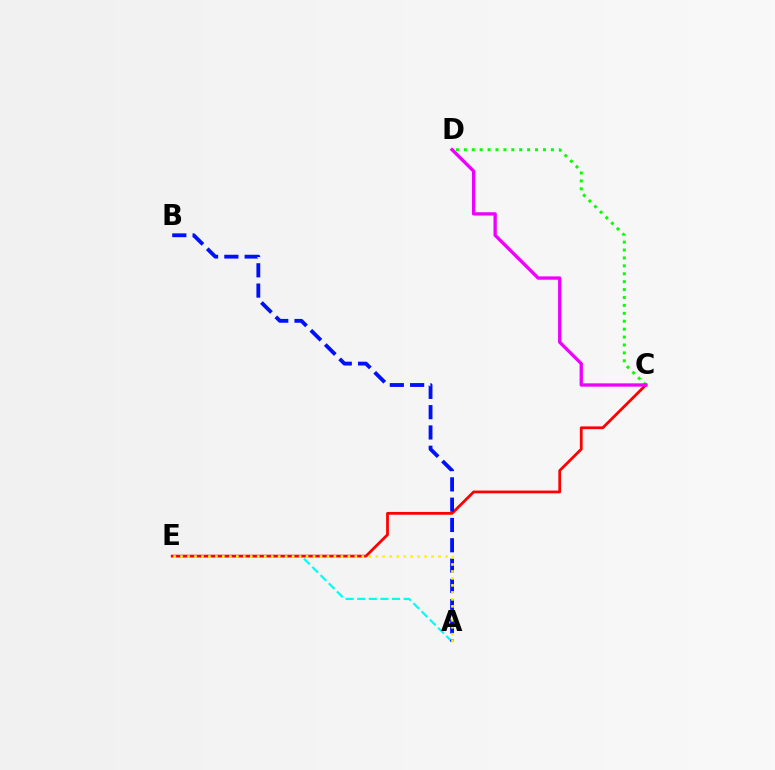{('A', 'E'): [{'color': '#00fff6', 'line_style': 'dashed', 'thickness': 1.58}, {'color': '#fcf500', 'line_style': 'dotted', 'thickness': 1.89}], ('C', 'E'): [{'color': '#ff0000', 'line_style': 'solid', 'thickness': 2.0}], ('A', 'B'): [{'color': '#0010ff', 'line_style': 'dashed', 'thickness': 2.76}], ('C', 'D'): [{'color': '#08ff00', 'line_style': 'dotted', 'thickness': 2.15}, {'color': '#ee00ff', 'line_style': 'solid', 'thickness': 2.39}]}